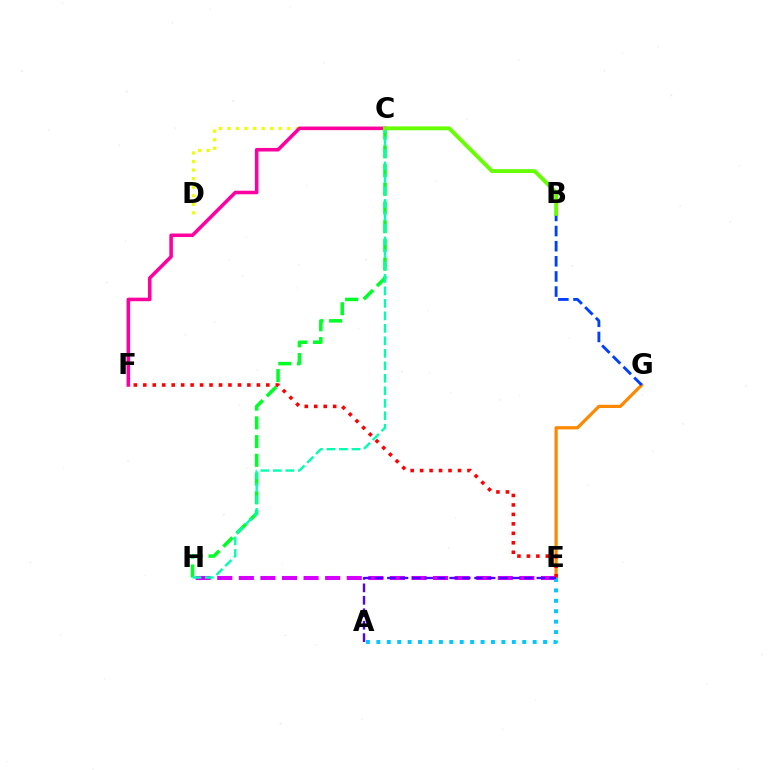{('E', 'G'): [{'color': '#ff8800', 'line_style': 'solid', 'thickness': 2.31}], ('E', 'H'): [{'color': '#d600ff', 'line_style': 'dashed', 'thickness': 2.93}], ('C', 'H'): [{'color': '#00ff27', 'line_style': 'dashed', 'thickness': 2.54}, {'color': '#00ffaf', 'line_style': 'dashed', 'thickness': 1.7}], ('A', 'E'): [{'color': '#00c7ff', 'line_style': 'dotted', 'thickness': 2.83}, {'color': '#4f00ff', 'line_style': 'dashed', 'thickness': 1.69}], ('C', 'D'): [{'color': '#eeff00', 'line_style': 'dotted', 'thickness': 2.32}], ('E', 'F'): [{'color': '#ff0000', 'line_style': 'dotted', 'thickness': 2.57}], ('C', 'F'): [{'color': '#ff00a0', 'line_style': 'solid', 'thickness': 2.55}], ('B', 'G'): [{'color': '#003fff', 'line_style': 'dashed', 'thickness': 2.05}], ('B', 'C'): [{'color': '#66ff00', 'line_style': 'solid', 'thickness': 2.79}]}